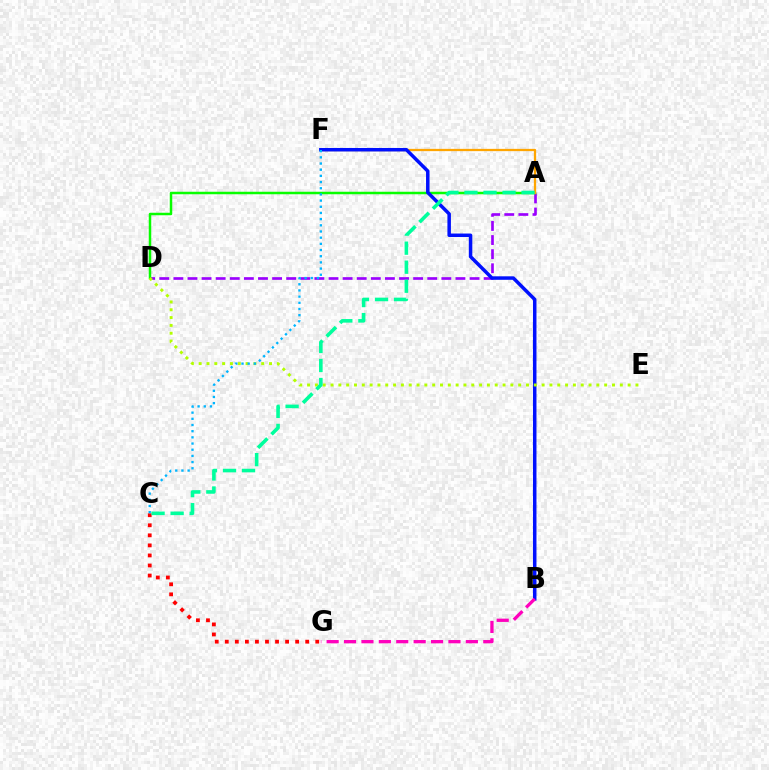{('A', 'D'): [{'color': '#9b00ff', 'line_style': 'dashed', 'thickness': 1.92}, {'color': '#08ff00', 'line_style': 'solid', 'thickness': 1.79}], ('C', 'G'): [{'color': '#ff0000', 'line_style': 'dotted', 'thickness': 2.73}], ('A', 'F'): [{'color': '#ffa500', 'line_style': 'solid', 'thickness': 1.64}], ('B', 'F'): [{'color': '#0010ff', 'line_style': 'solid', 'thickness': 2.52}], ('D', 'E'): [{'color': '#b3ff00', 'line_style': 'dotted', 'thickness': 2.12}], ('A', 'C'): [{'color': '#00ff9d', 'line_style': 'dashed', 'thickness': 2.59}], ('C', 'F'): [{'color': '#00b5ff', 'line_style': 'dotted', 'thickness': 1.68}], ('B', 'G'): [{'color': '#ff00bd', 'line_style': 'dashed', 'thickness': 2.36}]}